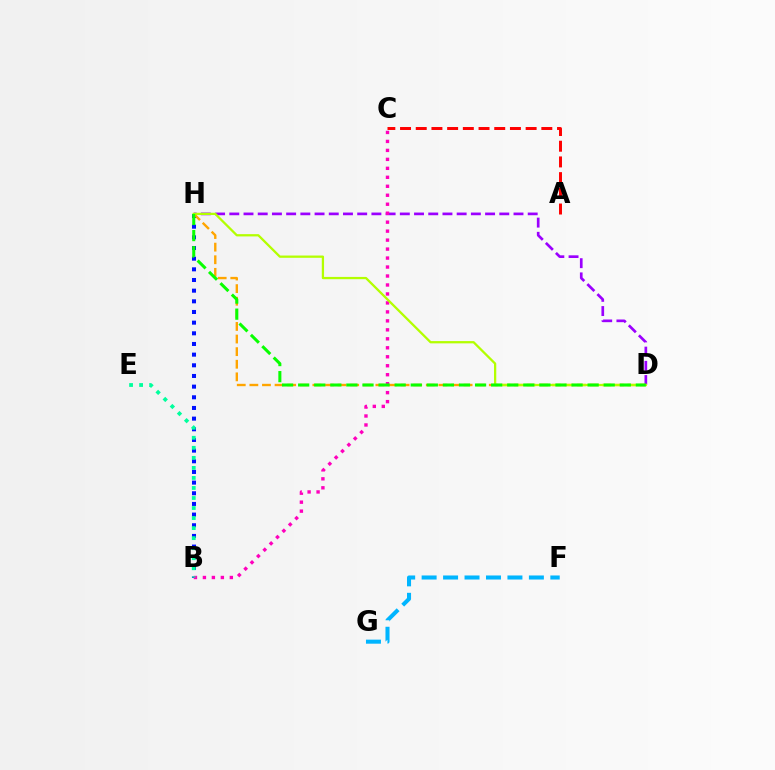{('B', 'H'): [{'color': '#0010ff', 'line_style': 'dotted', 'thickness': 2.9}], ('D', 'H'): [{'color': '#9b00ff', 'line_style': 'dashed', 'thickness': 1.93}, {'color': '#ffa500', 'line_style': 'dashed', 'thickness': 1.71}, {'color': '#b3ff00', 'line_style': 'solid', 'thickness': 1.64}, {'color': '#08ff00', 'line_style': 'dashed', 'thickness': 2.18}], ('F', 'G'): [{'color': '#00b5ff', 'line_style': 'dashed', 'thickness': 2.91}], ('B', 'C'): [{'color': '#ff00bd', 'line_style': 'dotted', 'thickness': 2.44}], ('B', 'E'): [{'color': '#00ff9d', 'line_style': 'dotted', 'thickness': 2.73}], ('A', 'C'): [{'color': '#ff0000', 'line_style': 'dashed', 'thickness': 2.13}]}